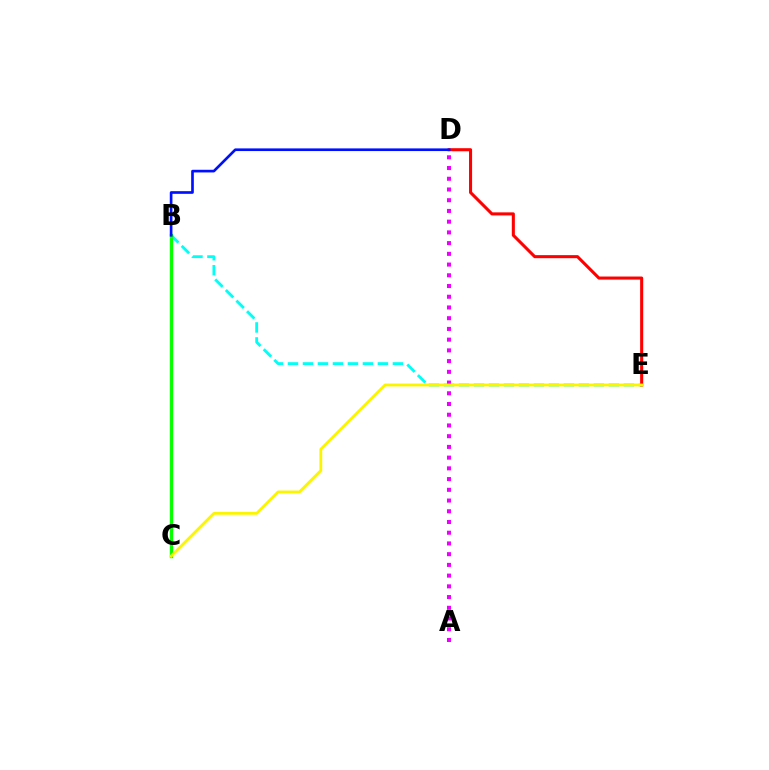{('B', 'E'): [{'color': '#00fff6', 'line_style': 'dashed', 'thickness': 2.04}], ('B', 'C'): [{'color': '#08ff00', 'line_style': 'solid', 'thickness': 2.43}], ('D', 'E'): [{'color': '#ff0000', 'line_style': 'solid', 'thickness': 2.2}], ('B', 'D'): [{'color': '#0010ff', 'line_style': 'solid', 'thickness': 1.92}], ('A', 'D'): [{'color': '#ee00ff', 'line_style': 'dotted', 'thickness': 2.91}], ('C', 'E'): [{'color': '#fcf500', 'line_style': 'solid', 'thickness': 2.03}]}